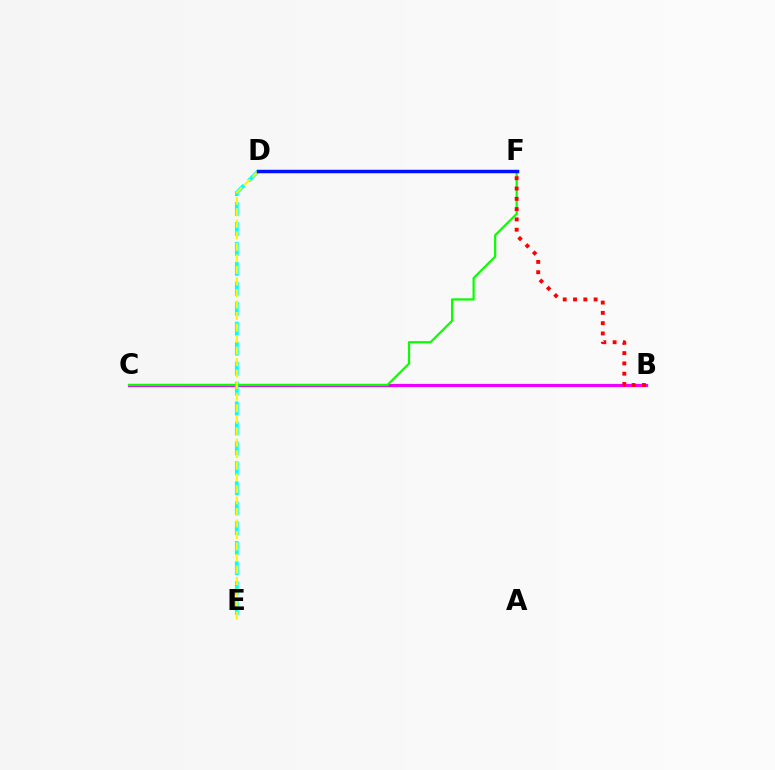{('B', 'C'): [{'color': '#ee00ff', 'line_style': 'solid', 'thickness': 2.3}], ('D', 'E'): [{'color': '#00fff6', 'line_style': 'dashed', 'thickness': 2.71}, {'color': '#fcf500', 'line_style': 'dashed', 'thickness': 1.57}], ('C', 'F'): [{'color': '#08ff00', 'line_style': 'solid', 'thickness': 1.59}], ('D', 'F'): [{'color': '#0010ff', 'line_style': 'solid', 'thickness': 2.49}], ('B', 'F'): [{'color': '#ff0000', 'line_style': 'dotted', 'thickness': 2.8}]}